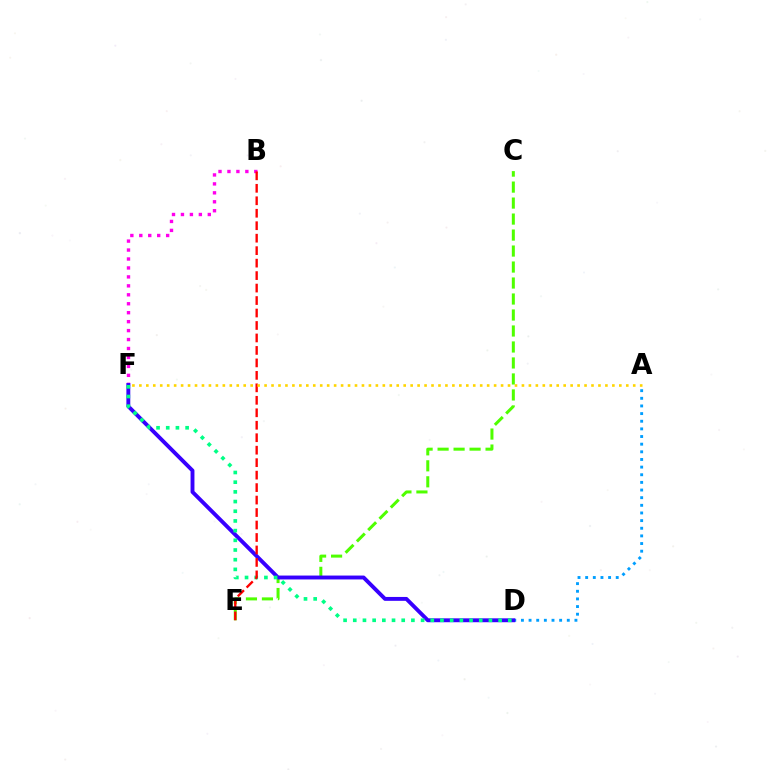{('C', 'E'): [{'color': '#4fff00', 'line_style': 'dashed', 'thickness': 2.17}], ('B', 'F'): [{'color': '#ff00ed', 'line_style': 'dotted', 'thickness': 2.43}], ('A', 'D'): [{'color': '#009eff', 'line_style': 'dotted', 'thickness': 2.08}], ('D', 'F'): [{'color': '#3700ff', 'line_style': 'solid', 'thickness': 2.8}, {'color': '#00ff86', 'line_style': 'dotted', 'thickness': 2.63}], ('B', 'E'): [{'color': '#ff0000', 'line_style': 'dashed', 'thickness': 1.69}], ('A', 'F'): [{'color': '#ffd500', 'line_style': 'dotted', 'thickness': 1.89}]}